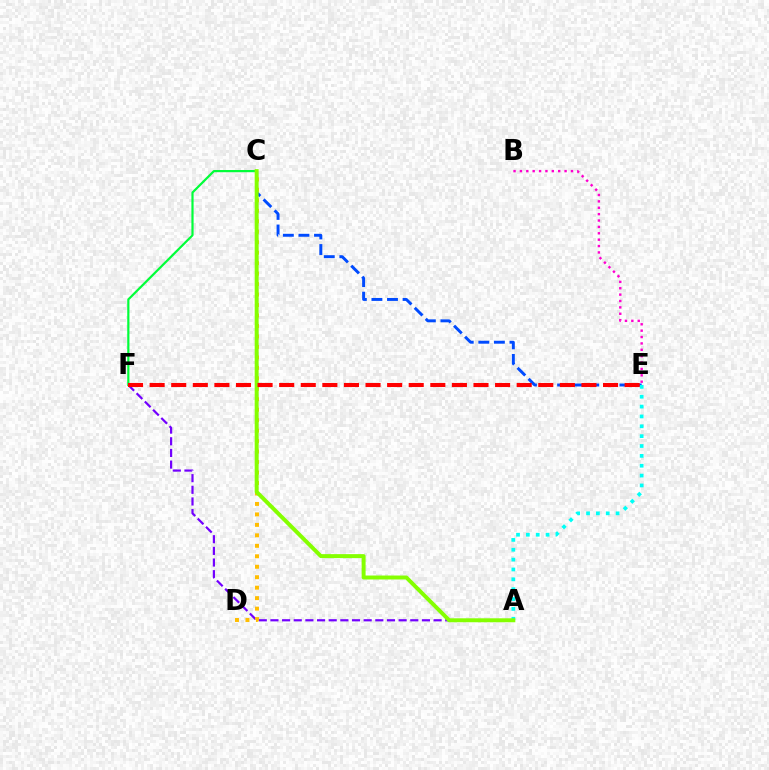{('C', 'E'): [{'color': '#004bff', 'line_style': 'dashed', 'thickness': 2.12}], ('A', 'F'): [{'color': '#7200ff', 'line_style': 'dashed', 'thickness': 1.58}], ('C', 'F'): [{'color': '#00ff39', 'line_style': 'solid', 'thickness': 1.58}], ('A', 'E'): [{'color': '#00fff6', 'line_style': 'dotted', 'thickness': 2.68}], ('C', 'D'): [{'color': '#ffbd00', 'line_style': 'dotted', 'thickness': 2.84}], ('A', 'C'): [{'color': '#84ff00', 'line_style': 'solid', 'thickness': 2.85}], ('E', 'F'): [{'color': '#ff0000', 'line_style': 'dashed', 'thickness': 2.93}], ('B', 'E'): [{'color': '#ff00cf', 'line_style': 'dotted', 'thickness': 1.73}]}